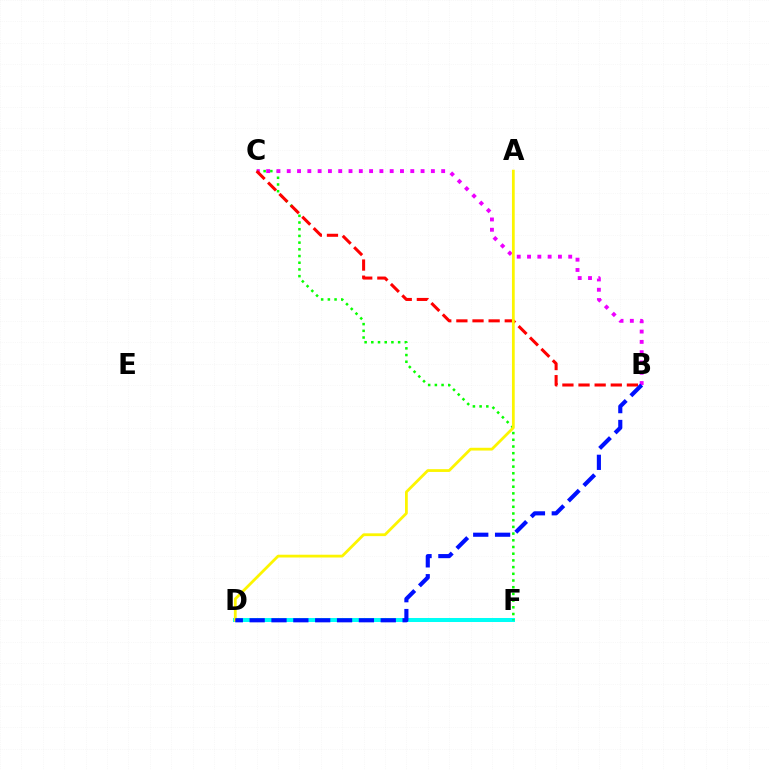{('D', 'F'): [{'color': '#00fff6', 'line_style': 'solid', 'thickness': 2.89}], ('C', 'F'): [{'color': '#08ff00', 'line_style': 'dotted', 'thickness': 1.82}], ('B', 'C'): [{'color': '#ee00ff', 'line_style': 'dotted', 'thickness': 2.8}, {'color': '#ff0000', 'line_style': 'dashed', 'thickness': 2.19}], ('A', 'D'): [{'color': '#fcf500', 'line_style': 'solid', 'thickness': 2.0}], ('B', 'D'): [{'color': '#0010ff', 'line_style': 'dashed', 'thickness': 2.97}]}